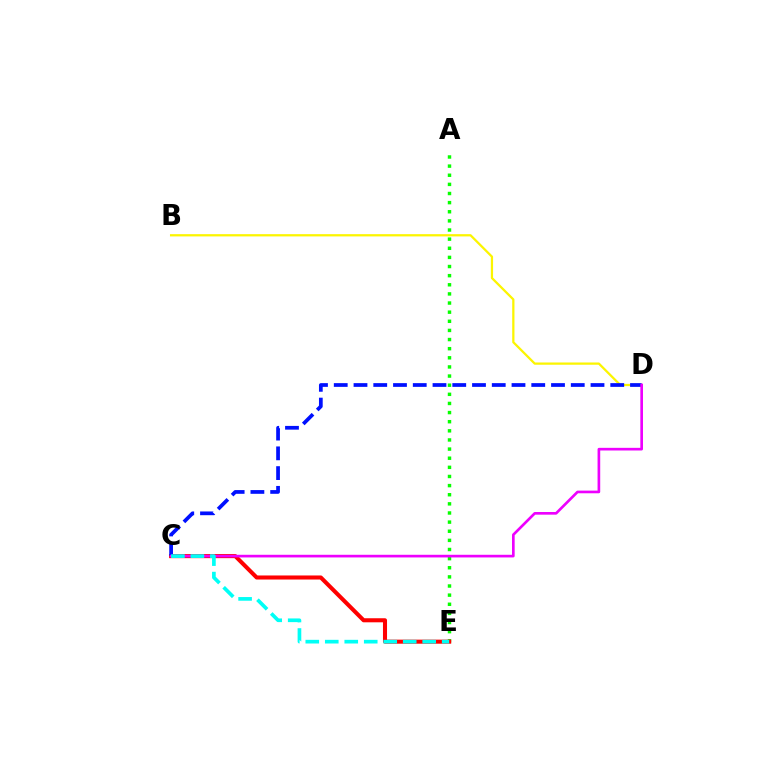{('A', 'E'): [{'color': '#08ff00', 'line_style': 'dotted', 'thickness': 2.48}], ('C', 'E'): [{'color': '#ff0000', 'line_style': 'solid', 'thickness': 2.93}, {'color': '#00fff6', 'line_style': 'dashed', 'thickness': 2.65}], ('B', 'D'): [{'color': '#fcf500', 'line_style': 'solid', 'thickness': 1.62}], ('C', 'D'): [{'color': '#0010ff', 'line_style': 'dashed', 'thickness': 2.68}, {'color': '#ee00ff', 'line_style': 'solid', 'thickness': 1.92}]}